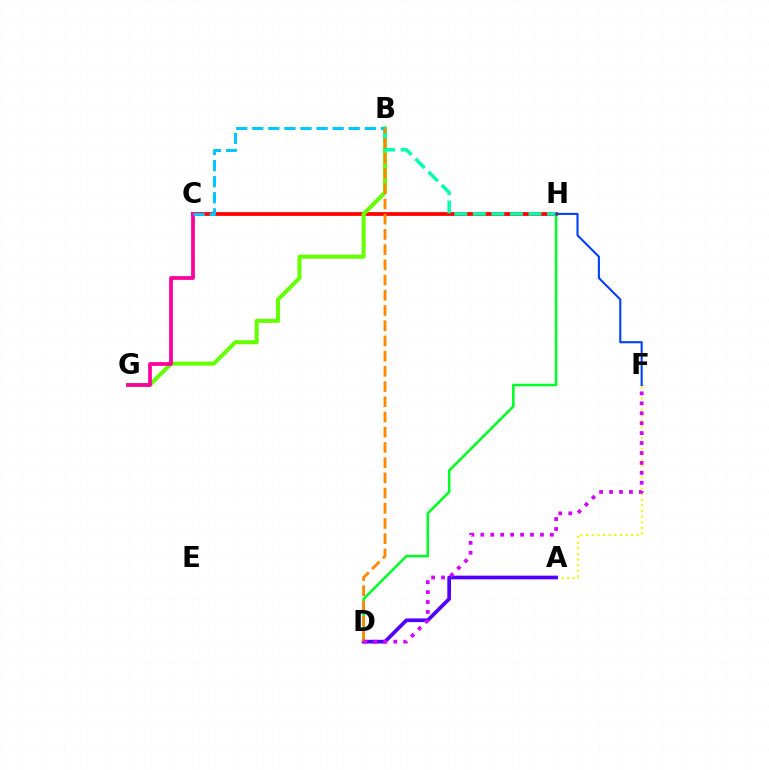{('A', 'F'): [{'color': '#eeff00', 'line_style': 'dotted', 'thickness': 1.53}], ('D', 'H'): [{'color': '#00ff27', 'line_style': 'solid', 'thickness': 1.83}], ('C', 'H'): [{'color': '#ff0000', 'line_style': 'solid', 'thickness': 2.71}], ('B', 'G'): [{'color': '#66ff00', 'line_style': 'solid', 'thickness': 2.91}], ('B', 'H'): [{'color': '#00ffaf', 'line_style': 'dashed', 'thickness': 2.52}], ('C', 'G'): [{'color': '#ff00a0', 'line_style': 'solid', 'thickness': 2.7}], ('A', 'D'): [{'color': '#4f00ff', 'line_style': 'solid', 'thickness': 2.65}], ('B', 'C'): [{'color': '#00c7ff', 'line_style': 'dashed', 'thickness': 2.18}], ('B', 'D'): [{'color': '#ff8800', 'line_style': 'dashed', 'thickness': 2.07}], ('D', 'F'): [{'color': '#d600ff', 'line_style': 'dotted', 'thickness': 2.7}], ('F', 'H'): [{'color': '#003fff', 'line_style': 'solid', 'thickness': 1.5}]}